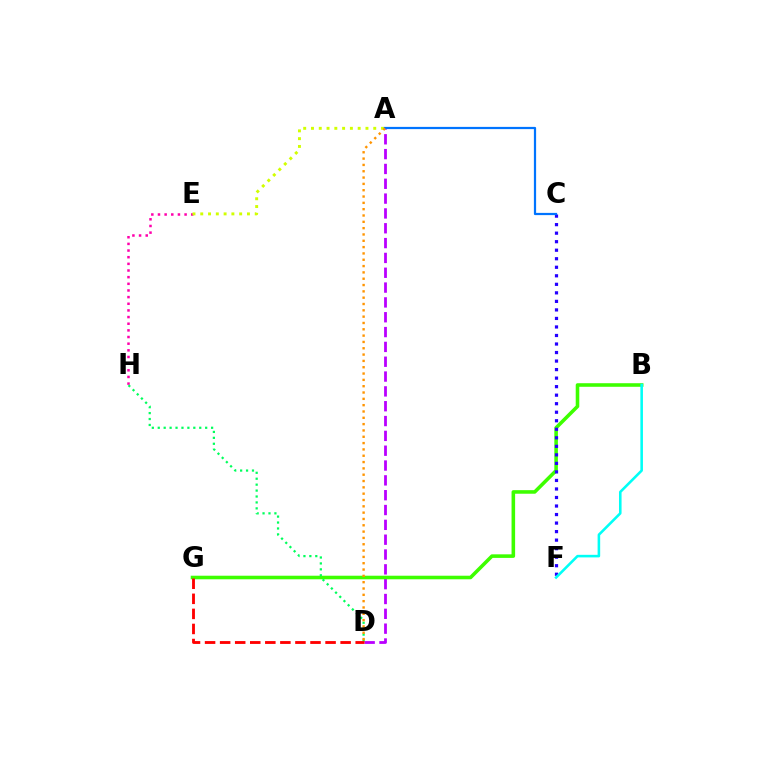{('A', 'D'): [{'color': '#b900ff', 'line_style': 'dashed', 'thickness': 2.01}, {'color': '#ff9400', 'line_style': 'dotted', 'thickness': 1.72}], ('E', 'H'): [{'color': '#ff00ac', 'line_style': 'dotted', 'thickness': 1.81}], ('B', 'G'): [{'color': '#3dff00', 'line_style': 'solid', 'thickness': 2.57}], ('C', 'F'): [{'color': '#2500ff', 'line_style': 'dotted', 'thickness': 2.32}], ('D', 'H'): [{'color': '#00ff5c', 'line_style': 'dotted', 'thickness': 1.61}], ('A', 'E'): [{'color': '#d1ff00', 'line_style': 'dotted', 'thickness': 2.11}], ('A', 'C'): [{'color': '#0074ff', 'line_style': 'solid', 'thickness': 1.6}], ('B', 'F'): [{'color': '#00fff6', 'line_style': 'solid', 'thickness': 1.85}], ('D', 'G'): [{'color': '#ff0000', 'line_style': 'dashed', 'thickness': 2.05}]}